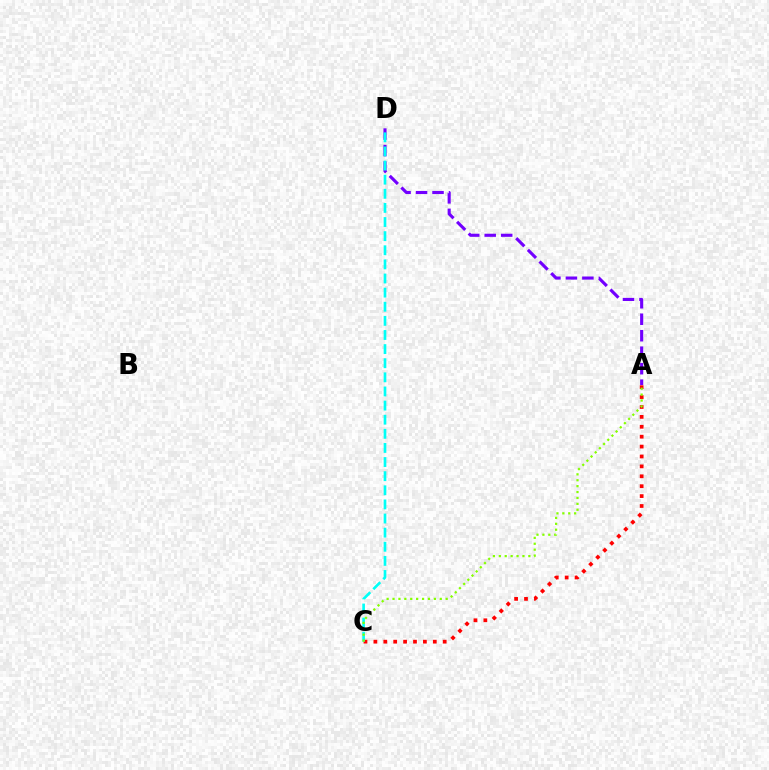{('A', 'D'): [{'color': '#7200ff', 'line_style': 'dashed', 'thickness': 2.24}], ('A', 'C'): [{'color': '#ff0000', 'line_style': 'dotted', 'thickness': 2.69}, {'color': '#84ff00', 'line_style': 'dotted', 'thickness': 1.6}], ('C', 'D'): [{'color': '#00fff6', 'line_style': 'dashed', 'thickness': 1.92}]}